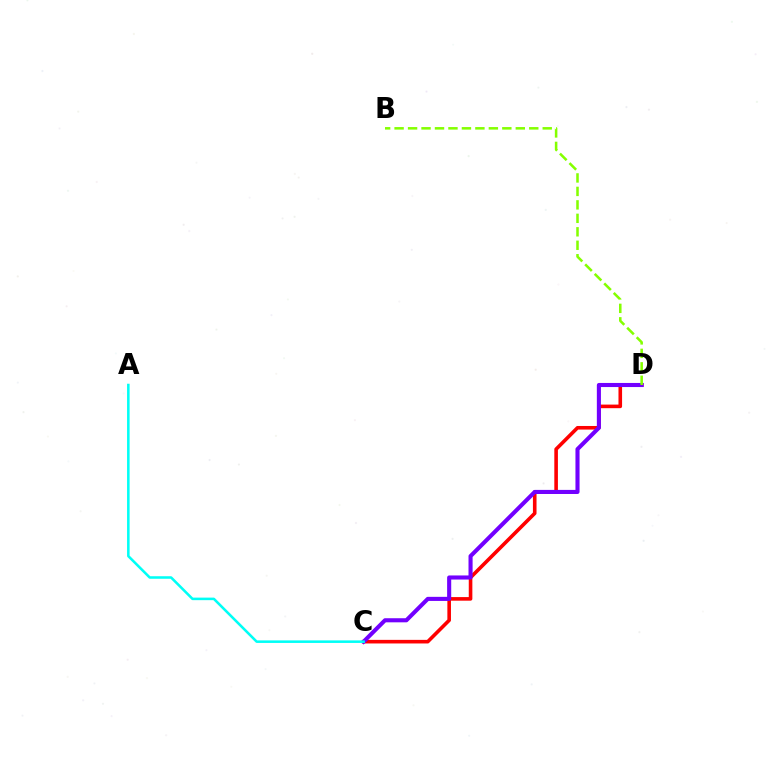{('C', 'D'): [{'color': '#ff0000', 'line_style': 'solid', 'thickness': 2.59}, {'color': '#7200ff', 'line_style': 'solid', 'thickness': 2.95}], ('B', 'D'): [{'color': '#84ff00', 'line_style': 'dashed', 'thickness': 1.83}], ('A', 'C'): [{'color': '#00fff6', 'line_style': 'solid', 'thickness': 1.84}]}